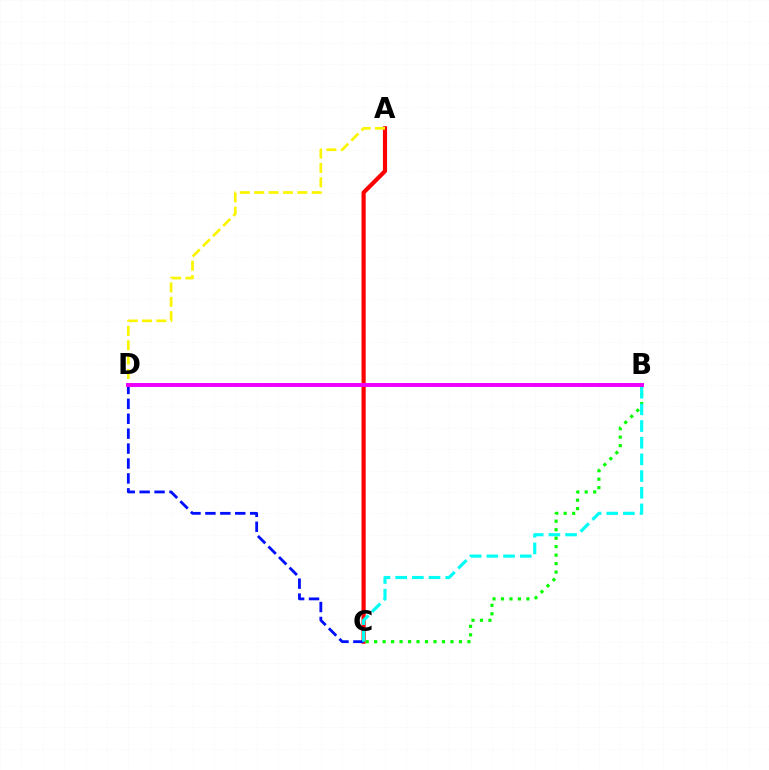{('A', 'C'): [{'color': '#ff0000', 'line_style': 'solid', 'thickness': 2.99}], ('C', 'D'): [{'color': '#0010ff', 'line_style': 'dashed', 'thickness': 2.03}], ('B', 'C'): [{'color': '#08ff00', 'line_style': 'dotted', 'thickness': 2.3}, {'color': '#00fff6', 'line_style': 'dashed', 'thickness': 2.27}], ('A', 'D'): [{'color': '#fcf500', 'line_style': 'dashed', 'thickness': 1.95}], ('B', 'D'): [{'color': '#ee00ff', 'line_style': 'solid', 'thickness': 2.85}]}